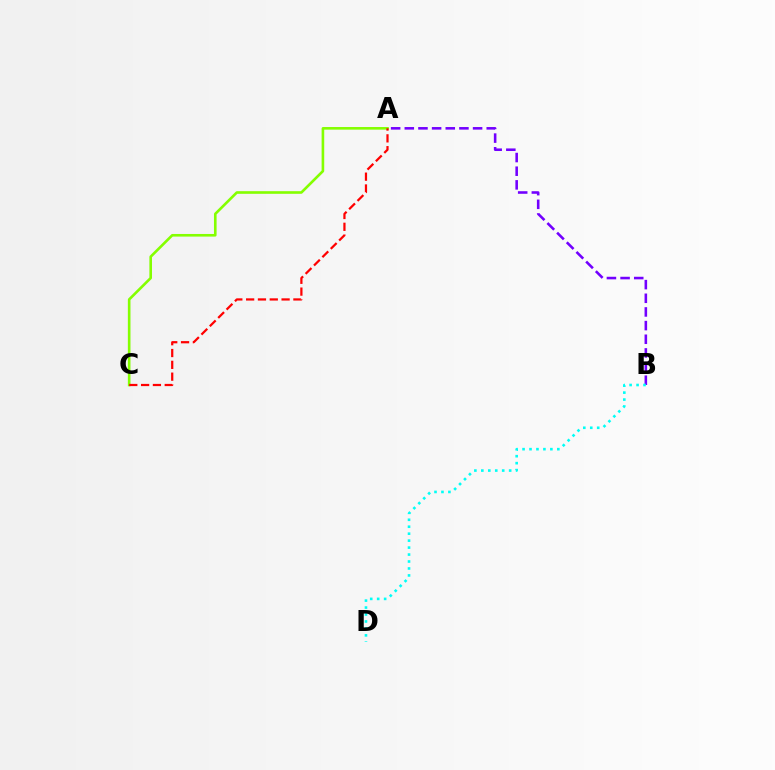{('A', 'C'): [{'color': '#84ff00', 'line_style': 'solid', 'thickness': 1.89}, {'color': '#ff0000', 'line_style': 'dashed', 'thickness': 1.61}], ('A', 'B'): [{'color': '#7200ff', 'line_style': 'dashed', 'thickness': 1.86}], ('B', 'D'): [{'color': '#00fff6', 'line_style': 'dotted', 'thickness': 1.89}]}